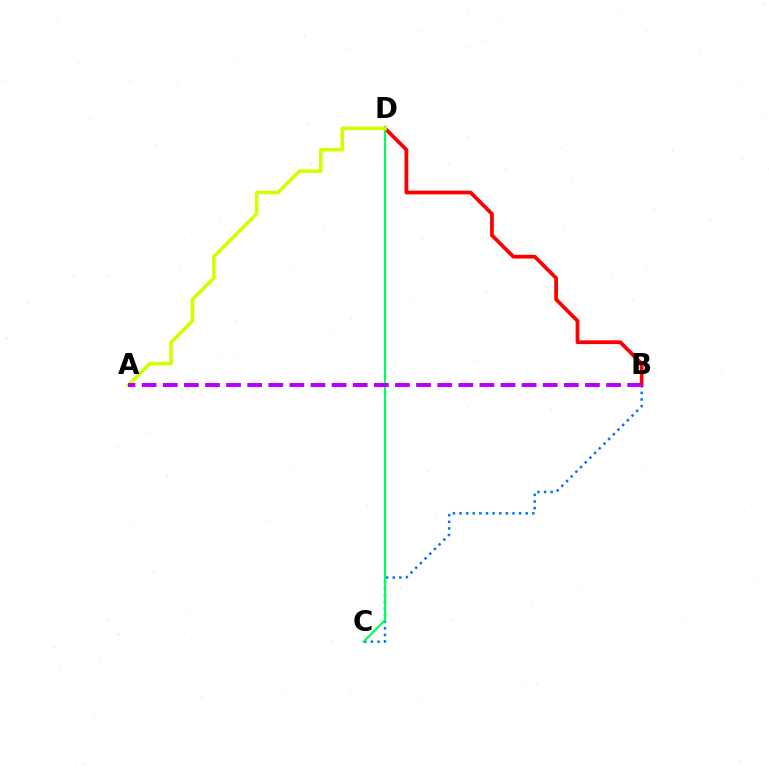{('B', 'C'): [{'color': '#0074ff', 'line_style': 'dotted', 'thickness': 1.8}], ('B', 'D'): [{'color': '#ff0000', 'line_style': 'solid', 'thickness': 2.7}], ('C', 'D'): [{'color': '#00ff5c', 'line_style': 'solid', 'thickness': 1.56}], ('A', 'D'): [{'color': '#d1ff00', 'line_style': 'solid', 'thickness': 2.57}], ('A', 'B'): [{'color': '#b900ff', 'line_style': 'dashed', 'thickness': 2.87}]}